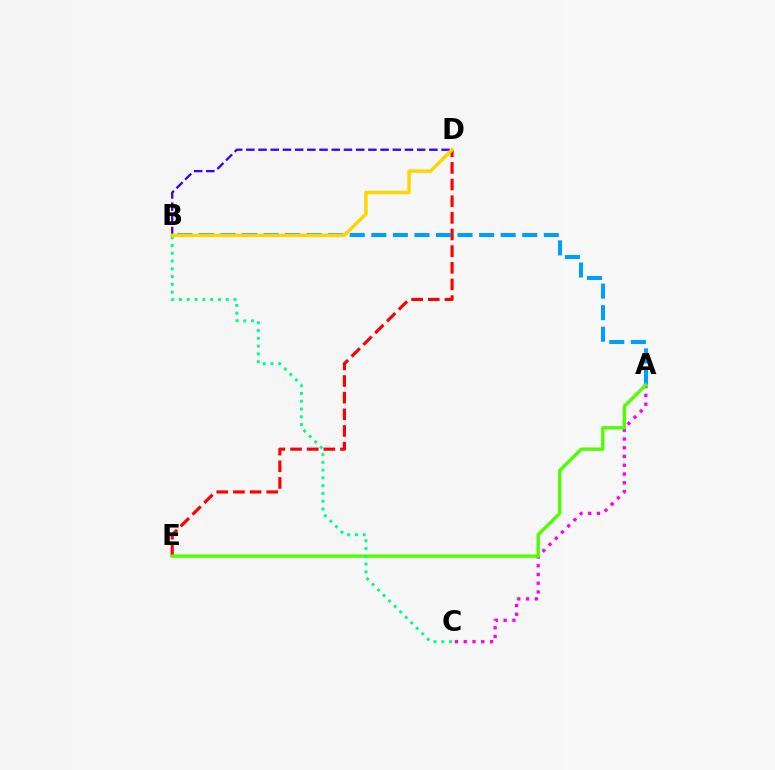{('D', 'E'): [{'color': '#ff0000', 'line_style': 'dashed', 'thickness': 2.26}], ('A', 'B'): [{'color': '#009eff', 'line_style': 'dashed', 'thickness': 2.93}], ('A', 'C'): [{'color': '#ff00ed', 'line_style': 'dotted', 'thickness': 2.38}], ('B', 'D'): [{'color': '#3700ff', 'line_style': 'dashed', 'thickness': 1.66}, {'color': '#ffd500', 'line_style': 'solid', 'thickness': 2.48}], ('A', 'E'): [{'color': '#4fff00', 'line_style': 'solid', 'thickness': 2.42}], ('B', 'C'): [{'color': '#00ff86', 'line_style': 'dotted', 'thickness': 2.11}]}